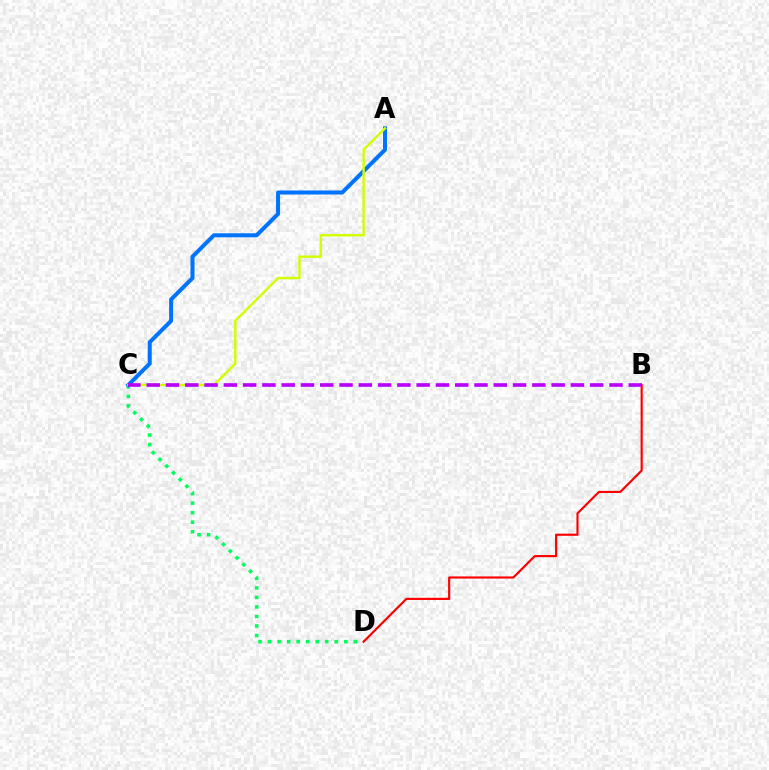{('C', 'D'): [{'color': '#00ff5c', 'line_style': 'dotted', 'thickness': 2.59}], ('A', 'C'): [{'color': '#0074ff', 'line_style': 'solid', 'thickness': 2.9}, {'color': '#d1ff00', 'line_style': 'solid', 'thickness': 1.75}], ('B', 'D'): [{'color': '#ff0000', 'line_style': 'solid', 'thickness': 1.56}], ('B', 'C'): [{'color': '#b900ff', 'line_style': 'dashed', 'thickness': 2.62}]}